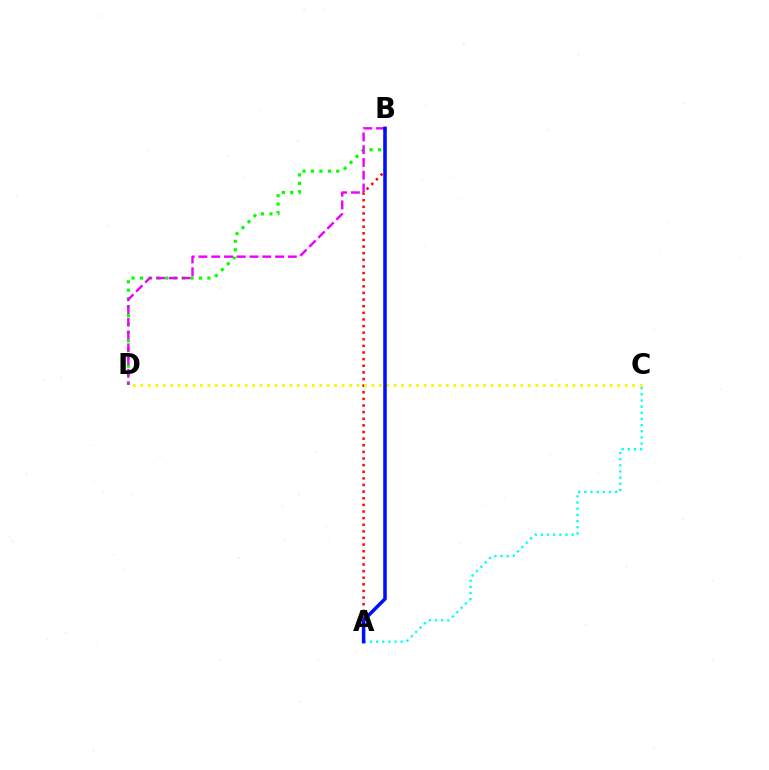{('A', 'B'): [{'color': '#ff0000', 'line_style': 'dotted', 'thickness': 1.8}, {'color': '#0010ff', 'line_style': 'solid', 'thickness': 2.55}], ('B', 'D'): [{'color': '#08ff00', 'line_style': 'dotted', 'thickness': 2.29}, {'color': '#ee00ff', 'line_style': 'dashed', 'thickness': 1.73}], ('A', 'C'): [{'color': '#00fff6', 'line_style': 'dotted', 'thickness': 1.67}], ('C', 'D'): [{'color': '#fcf500', 'line_style': 'dotted', 'thickness': 2.02}]}